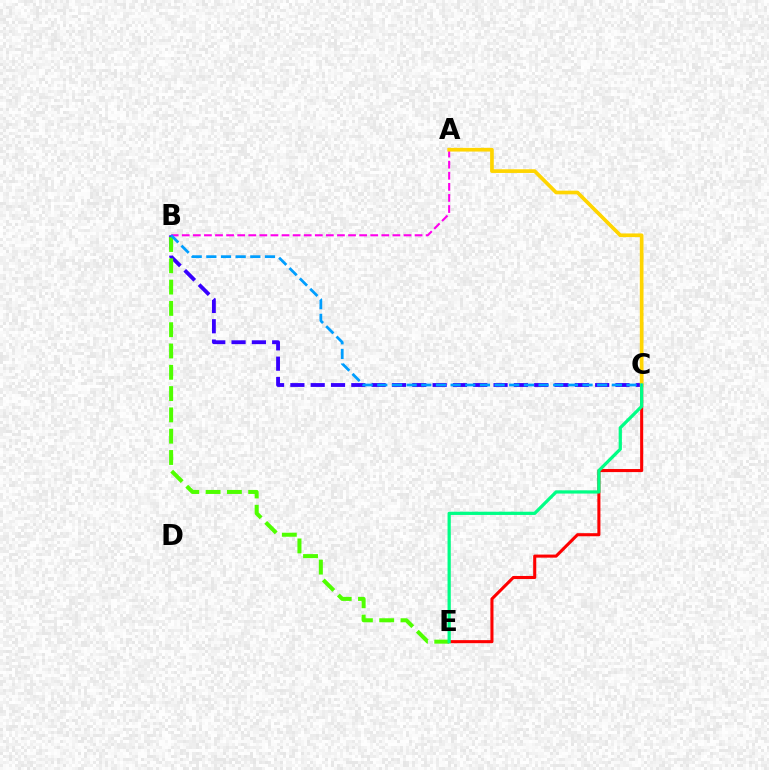{('A', 'B'): [{'color': '#ff00ed', 'line_style': 'dashed', 'thickness': 1.51}], ('C', 'E'): [{'color': '#ff0000', 'line_style': 'solid', 'thickness': 2.21}, {'color': '#00ff86', 'line_style': 'solid', 'thickness': 2.33}], ('B', 'C'): [{'color': '#3700ff', 'line_style': 'dashed', 'thickness': 2.76}, {'color': '#009eff', 'line_style': 'dashed', 'thickness': 1.99}], ('A', 'C'): [{'color': '#ffd500', 'line_style': 'solid', 'thickness': 2.65}], ('B', 'E'): [{'color': '#4fff00', 'line_style': 'dashed', 'thickness': 2.89}]}